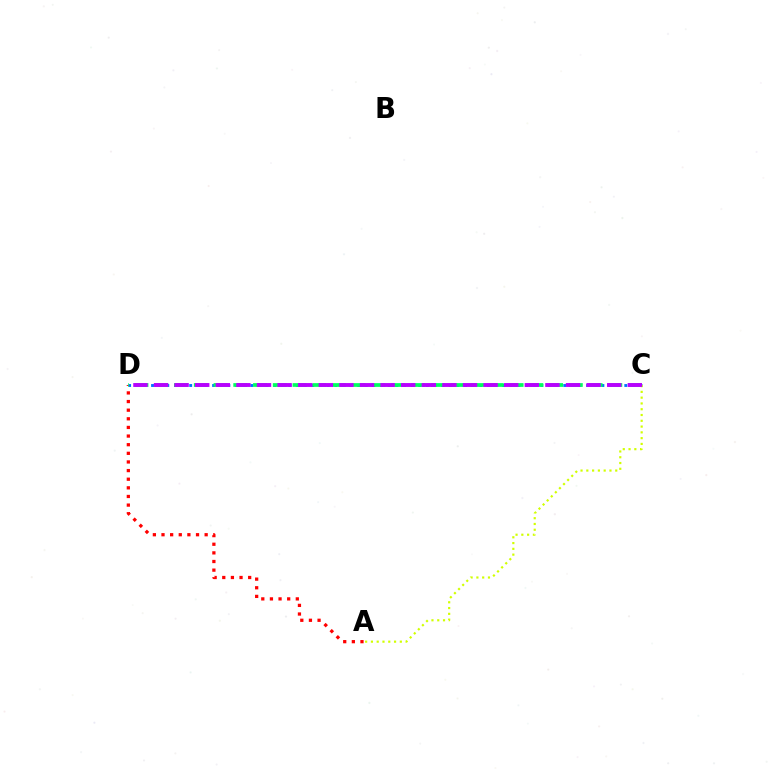{('A', 'D'): [{'color': '#ff0000', 'line_style': 'dotted', 'thickness': 2.34}], ('C', 'D'): [{'color': '#0074ff', 'line_style': 'dotted', 'thickness': 2.07}, {'color': '#00ff5c', 'line_style': 'dashed', 'thickness': 2.68}, {'color': '#b900ff', 'line_style': 'dashed', 'thickness': 2.8}], ('A', 'C'): [{'color': '#d1ff00', 'line_style': 'dotted', 'thickness': 1.57}]}